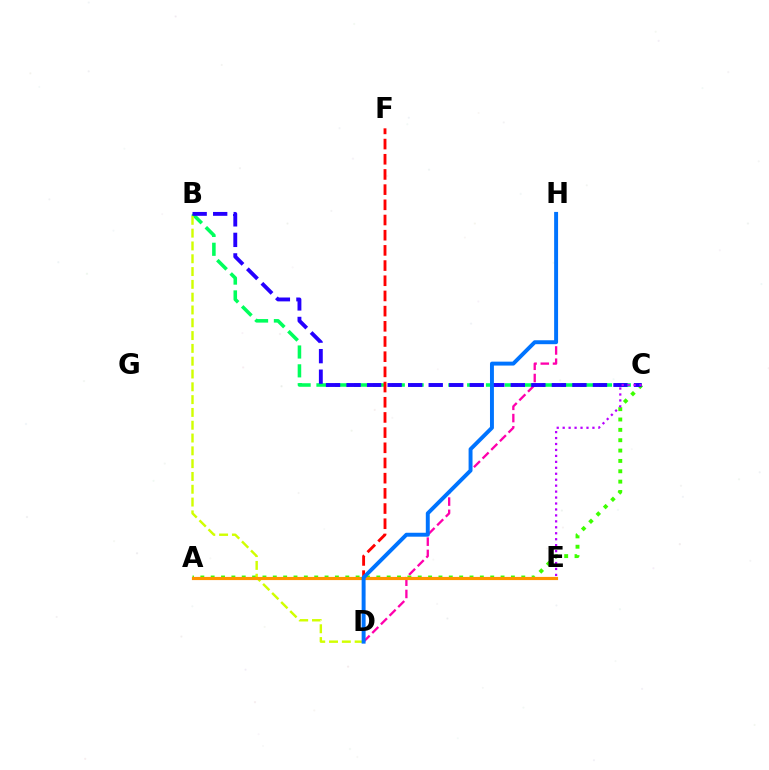{('A', 'E'): [{'color': '#00fff6', 'line_style': 'dotted', 'thickness': 1.98}, {'color': '#ff9400', 'line_style': 'solid', 'thickness': 2.29}], ('B', 'C'): [{'color': '#00ff5c', 'line_style': 'dashed', 'thickness': 2.56}, {'color': '#2500ff', 'line_style': 'dashed', 'thickness': 2.79}], ('D', 'H'): [{'color': '#ff00ac', 'line_style': 'dashed', 'thickness': 1.66}, {'color': '#0074ff', 'line_style': 'solid', 'thickness': 2.83}], ('A', 'C'): [{'color': '#3dff00', 'line_style': 'dotted', 'thickness': 2.81}], ('D', 'F'): [{'color': '#ff0000', 'line_style': 'dashed', 'thickness': 2.06}], ('B', 'D'): [{'color': '#d1ff00', 'line_style': 'dashed', 'thickness': 1.74}], ('C', 'E'): [{'color': '#b900ff', 'line_style': 'dotted', 'thickness': 1.62}]}